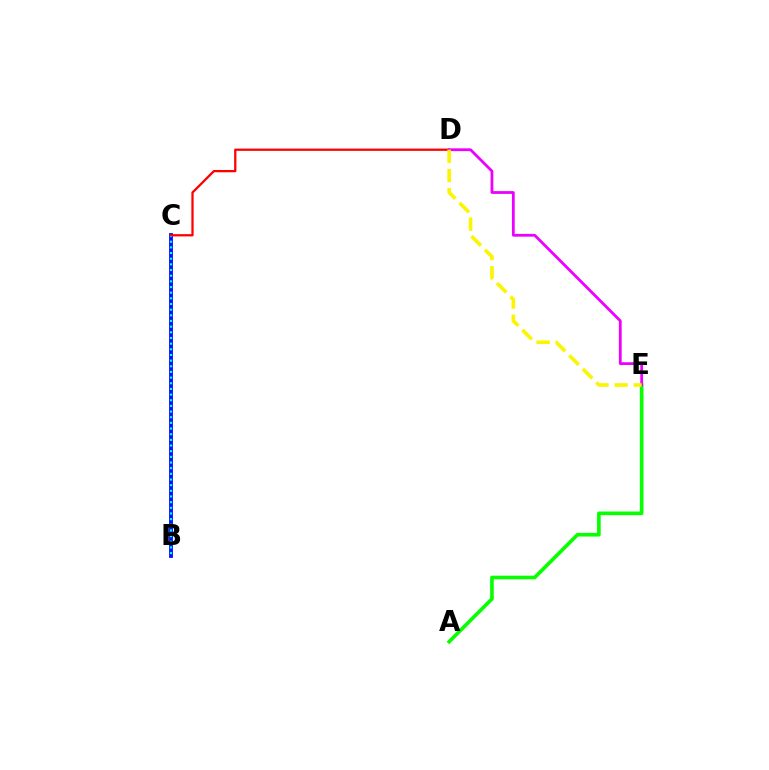{('B', 'C'): [{'color': '#0010ff', 'line_style': 'solid', 'thickness': 2.76}, {'color': '#00fff6', 'line_style': 'dotted', 'thickness': 1.54}], ('A', 'E'): [{'color': '#08ff00', 'line_style': 'solid', 'thickness': 2.62}], ('C', 'D'): [{'color': '#ff0000', 'line_style': 'solid', 'thickness': 1.64}], ('D', 'E'): [{'color': '#ee00ff', 'line_style': 'solid', 'thickness': 2.0}, {'color': '#fcf500', 'line_style': 'dashed', 'thickness': 2.6}]}